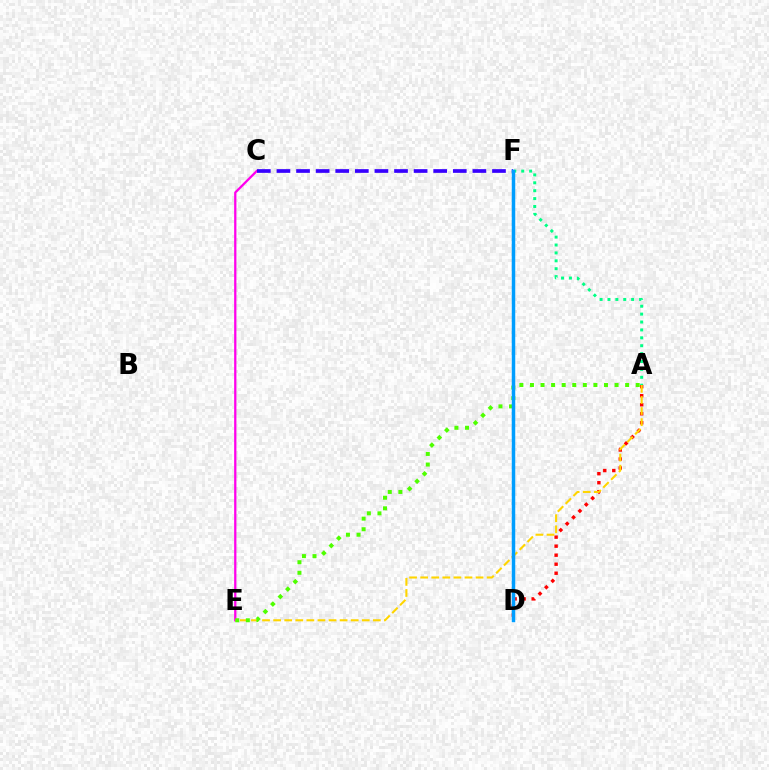{('A', 'D'): [{'color': '#ff0000', 'line_style': 'dotted', 'thickness': 2.45}], ('A', 'F'): [{'color': '#00ff86', 'line_style': 'dotted', 'thickness': 2.15}], ('C', 'E'): [{'color': '#ff00ed', 'line_style': 'solid', 'thickness': 1.63}], ('A', 'E'): [{'color': '#ffd500', 'line_style': 'dashed', 'thickness': 1.51}, {'color': '#4fff00', 'line_style': 'dotted', 'thickness': 2.87}], ('C', 'F'): [{'color': '#3700ff', 'line_style': 'dashed', 'thickness': 2.66}], ('D', 'F'): [{'color': '#009eff', 'line_style': 'solid', 'thickness': 2.51}]}